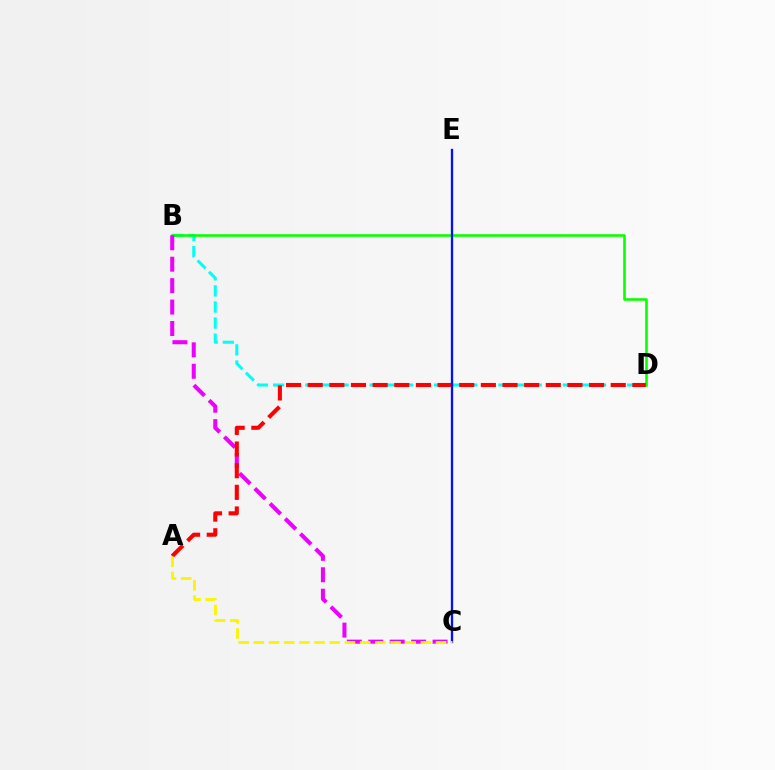{('B', 'D'): [{'color': '#00fff6', 'line_style': 'dashed', 'thickness': 2.19}, {'color': '#08ff00', 'line_style': 'solid', 'thickness': 1.86}], ('B', 'C'): [{'color': '#ee00ff', 'line_style': 'dashed', 'thickness': 2.91}], ('A', 'D'): [{'color': '#ff0000', 'line_style': 'dashed', 'thickness': 2.94}], ('C', 'E'): [{'color': '#0010ff', 'line_style': 'solid', 'thickness': 1.66}], ('A', 'C'): [{'color': '#fcf500', 'line_style': 'dashed', 'thickness': 2.06}]}